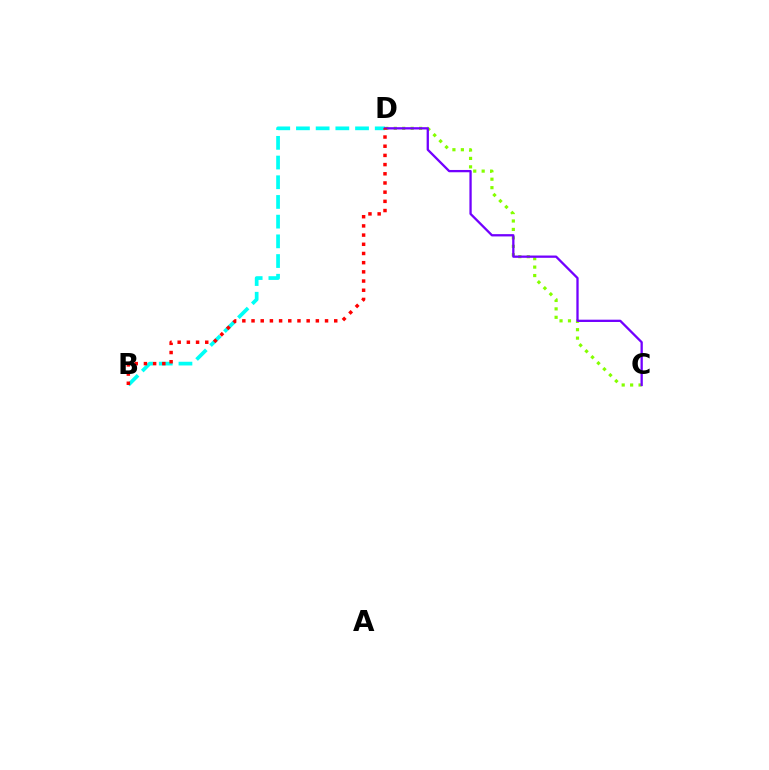{('C', 'D'): [{'color': '#84ff00', 'line_style': 'dotted', 'thickness': 2.29}, {'color': '#7200ff', 'line_style': 'solid', 'thickness': 1.65}], ('B', 'D'): [{'color': '#00fff6', 'line_style': 'dashed', 'thickness': 2.68}, {'color': '#ff0000', 'line_style': 'dotted', 'thickness': 2.5}]}